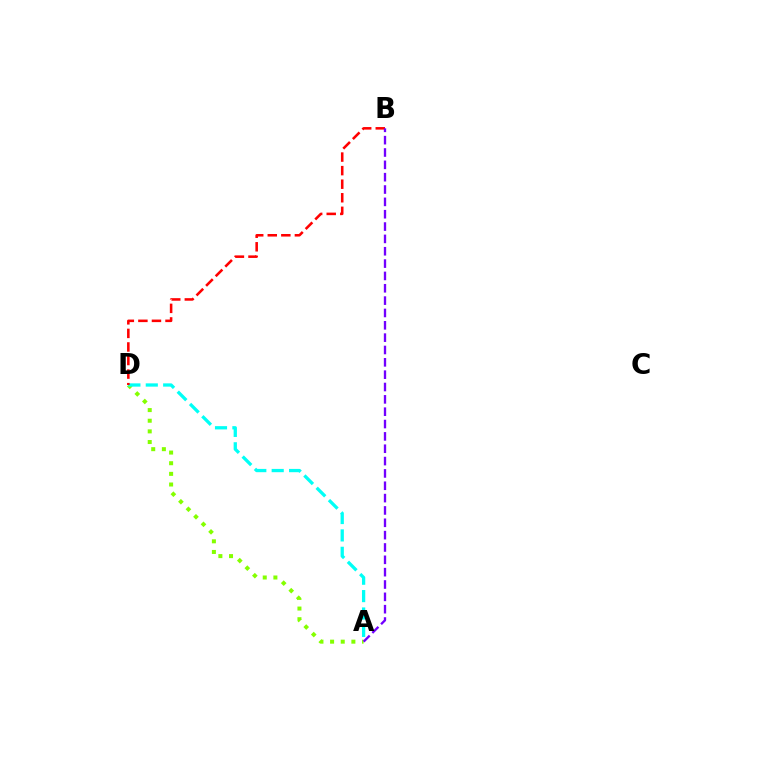{('A', 'D'): [{'color': '#84ff00', 'line_style': 'dotted', 'thickness': 2.89}, {'color': '#00fff6', 'line_style': 'dashed', 'thickness': 2.36}], ('B', 'D'): [{'color': '#ff0000', 'line_style': 'dashed', 'thickness': 1.84}], ('A', 'B'): [{'color': '#7200ff', 'line_style': 'dashed', 'thickness': 1.68}]}